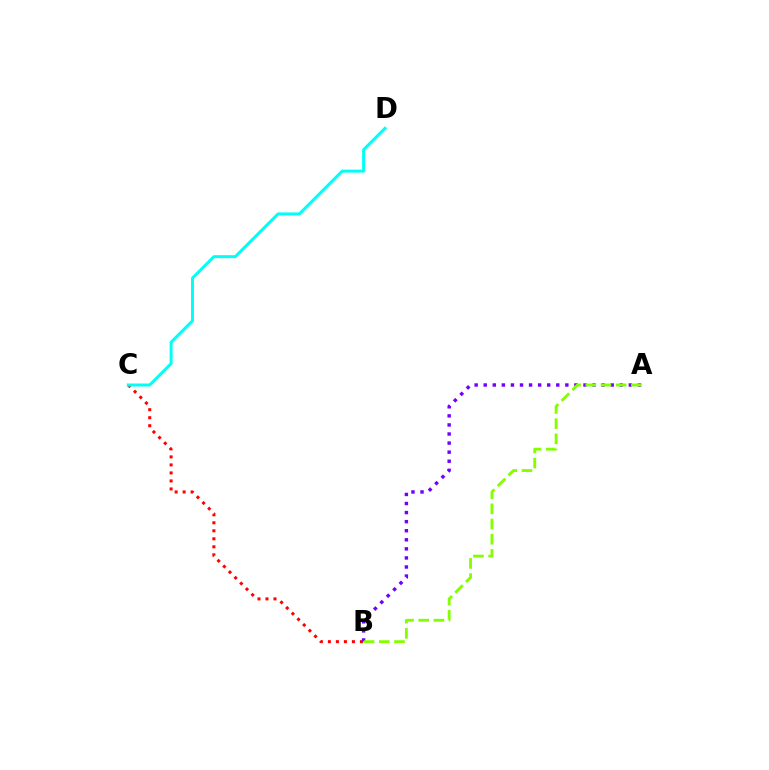{('B', 'C'): [{'color': '#ff0000', 'line_style': 'dotted', 'thickness': 2.18}], ('A', 'B'): [{'color': '#7200ff', 'line_style': 'dotted', 'thickness': 2.46}, {'color': '#84ff00', 'line_style': 'dashed', 'thickness': 2.06}], ('C', 'D'): [{'color': '#00fff6', 'line_style': 'solid', 'thickness': 2.16}]}